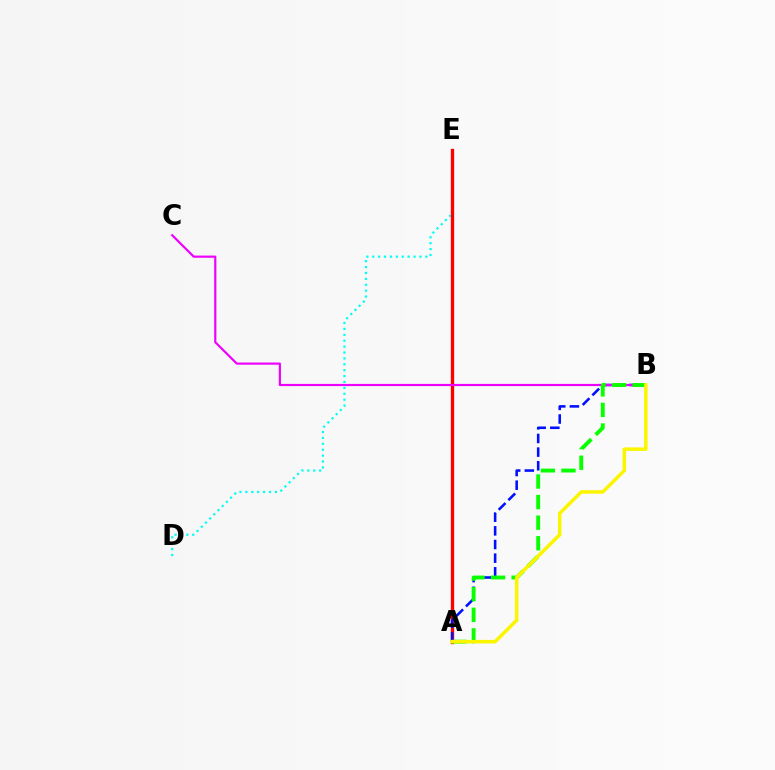{('D', 'E'): [{'color': '#00fff6', 'line_style': 'dotted', 'thickness': 1.6}], ('A', 'E'): [{'color': '#ff0000', 'line_style': 'solid', 'thickness': 2.4}], ('A', 'B'): [{'color': '#0010ff', 'line_style': 'dashed', 'thickness': 1.85}, {'color': '#08ff00', 'line_style': 'dashed', 'thickness': 2.8}, {'color': '#fcf500', 'line_style': 'solid', 'thickness': 2.53}], ('B', 'C'): [{'color': '#ee00ff', 'line_style': 'solid', 'thickness': 1.57}]}